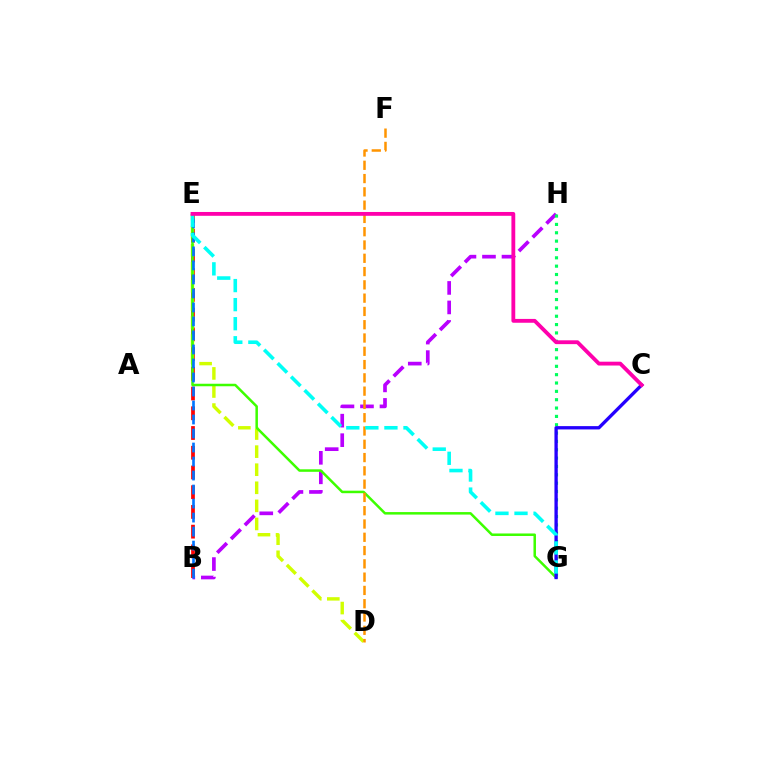{('B', 'E'): [{'color': '#ff0000', 'line_style': 'dashed', 'thickness': 2.68}, {'color': '#0074ff', 'line_style': 'dashed', 'thickness': 1.9}], ('B', 'H'): [{'color': '#b900ff', 'line_style': 'dashed', 'thickness': 2.65}], ('D', 'E'): [{'color': '#d1ff00', 'line_style': 'dashed', 'thickness': 2.46}], ('E', 'G'): [{'color': '#3dff00', 'line_style': 'solid', 'thickness': 1.8}, {'color': '#00fff6', 'line_style': 'dashed', 'thickness': 2.59}], ('D', 'F'): [{'color': '#ff9400', 'line_style': 'dashed', 'thickness': 1.8}], ('G', 'H'): [{'color': '#00ff5c', 'line_style': 'dotted', 'thickness': 2.27}], ('C', 'G'): [{'color': '#2500ff', 'line_style': 'solid', 'thickness': 2.39}], ('C', 'E'): [{'color': '#ff00ac', 'line_style': 'solid', 'thickness': 2.76}]}